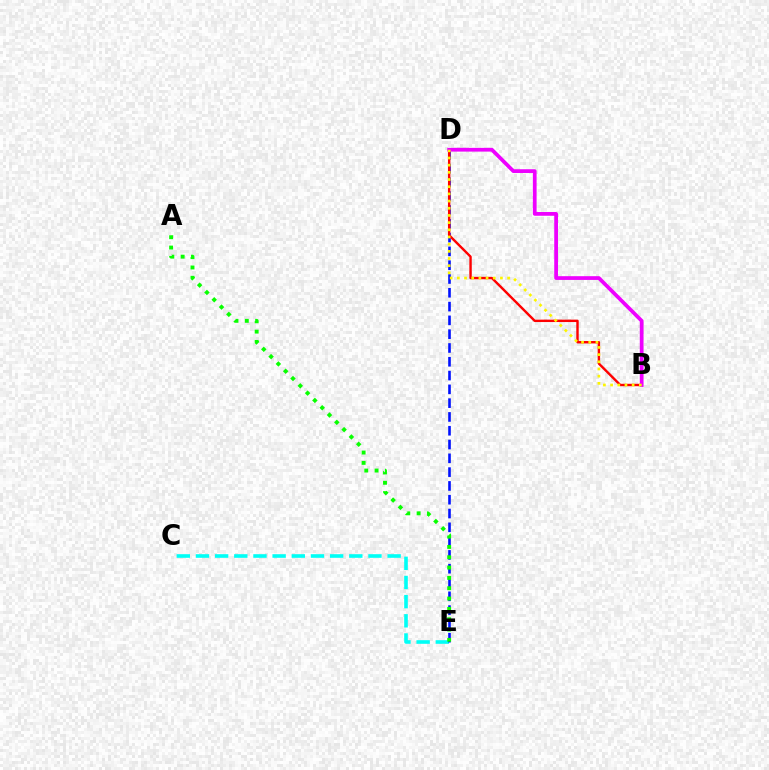{('C', 'E'): [{'color': '#00fff6', 'line_style': 'dashed', 'thickness': 2.6}], ('D', 'E'): [{'color': '#0010ff', 'line_style': 'dashed', 'thickness': 1.87}], ('A', 'E'): [{'color': '#08ff00', 'line_style': 'dotted', 'thickness': 2.81}], ('B', 'D'): [{'color': '#ff0000', 'line_style': 'solid', 'thickness': 1.74}, {'color': '#ee00ff', 'line_style': 'solid', 'thickness': 2.7}, {'color': '#fcf500', 'line_style': 'dotted', 'thickness': 1.95}]}